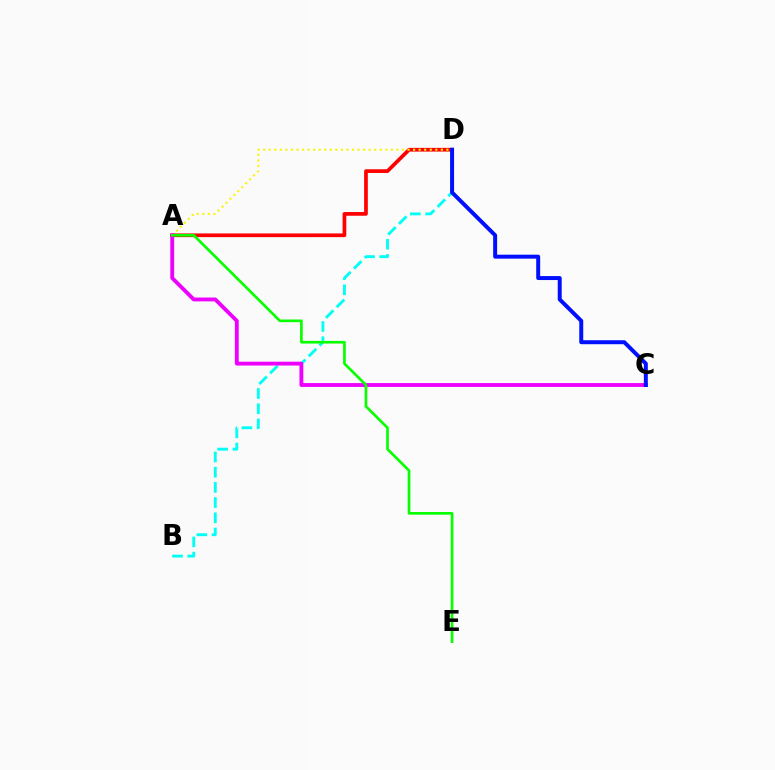{('A', 'D'): [{'color': '#ff0000', 'line_style': 'solid', 'thickness': 2.67}, {'color': '#fcf500', 'line_style': 'dotted', 'thickness': 1.51}], ('B', 'D'): [{'color': '#00fff6', 'line_style': 'dashed', 'thickness': 2.07}], ('A', 'C'): [{'color': '#ee00ff', 'line_style': 'solid', 'thickness': 2.77}], ('A', 'E'): [{'color': '#08ff00', 'line_style': 'solid', 'thickness': 1.92}], ('C', 'D'): [{'color': '#0010ff', 'line_style': 'solid', 'thickness': 2.86}]}